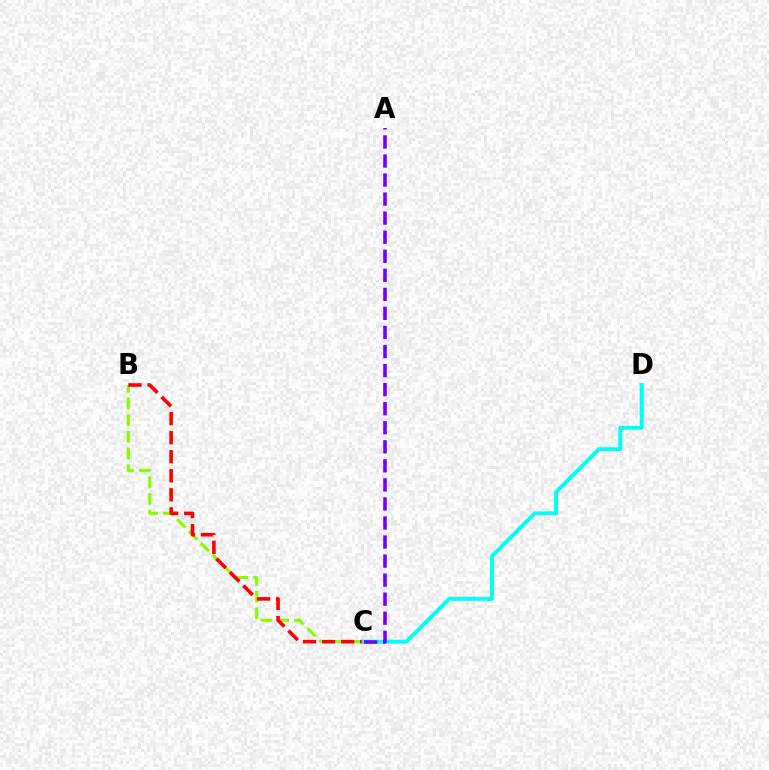{('B', 'C'): [{'color': '#84ff00', 'line_style': 'dashed', 'thickness': 2.27}, {'color': '#ff0000', 'line_style': 'dashed', 'thickness': 2.59}], ('C', 'D'): [{'color': '#00fff6', 'line_style': 'solid', 'thickness': 2.82}], ('A', 'C'): [{'color': '#7200ff', 'line_style': 'dashed', 'thickness': 2.59}]}